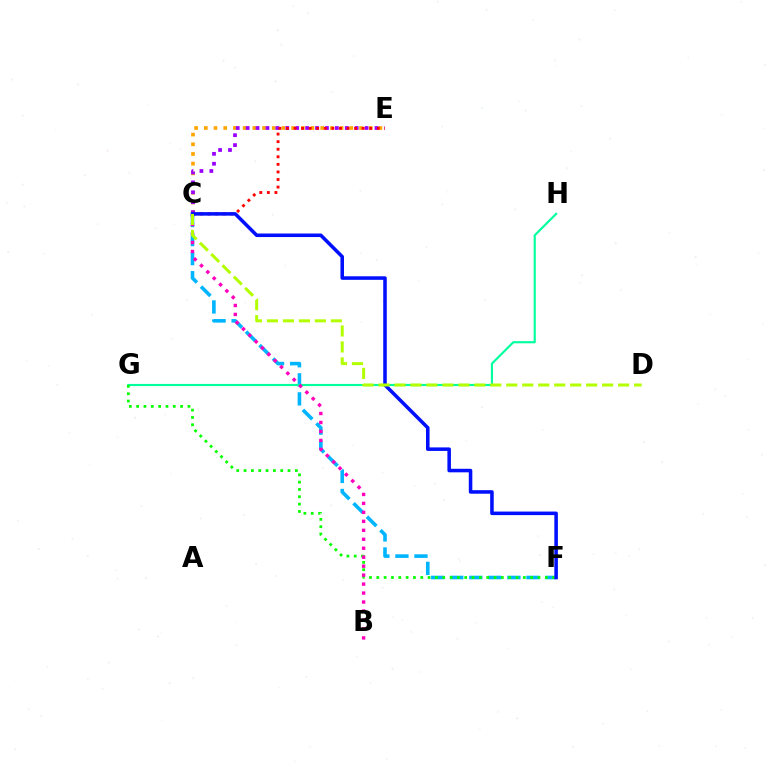{('C', 'E'): [{'color': '#ffa500', 'line_style': 'dotted', 'thickness': 2.64}, {'color': '#9b00ff', 'line_style': 'dotted', 'thickness': 2.69}, {'color': '#ff0000', 'line_style': 'dotted', 'thickness': 2.06}], ('C', 'F'): [{'color': '#00b5ff', 'line_style': 'dashed', 'thickness': 2.59}, {'color': '#0010ff', 'line_style': 'solid', 'thickness': 2.55}], ('G', 'H'): [{'color': '#00ff9d', 'line_style': 'solid', 'thickness': 1.55}], ('F', 'G'): [{'color': '#08ff00', 'line_style': 'dotted', 'thickness': 1.99}], ('B', 'C'): [{'color': '#ff00bd', 'line_style': 'dotted', 'thickness': 2.44}], ('C', 'D'): [{'color': '#b3ff00', 'line_style': 'dashed', 'thickness': 2.17}]}